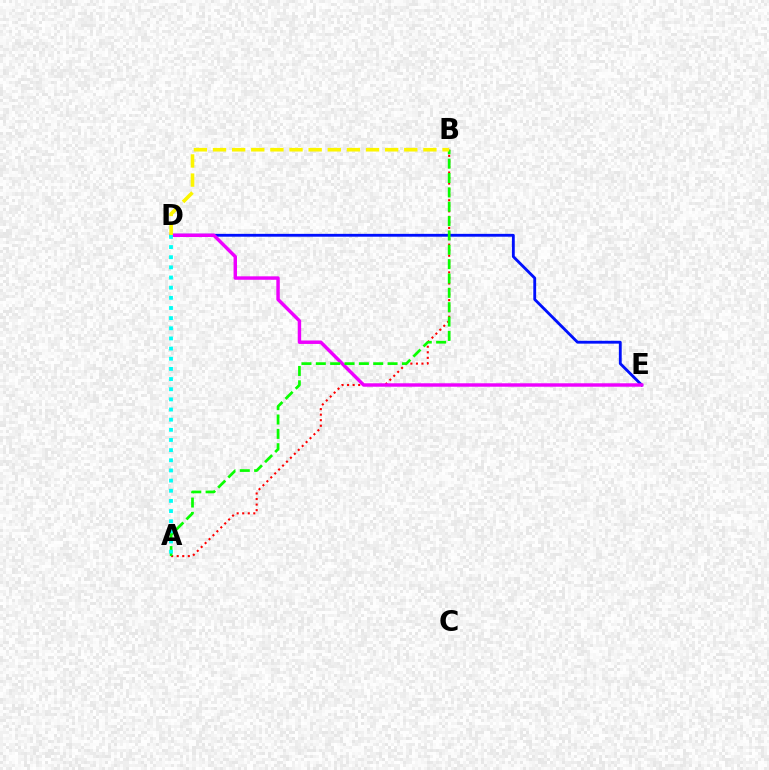{('A', 'B'): [{'color': '#ff0000', 'line_style': 'dotted', 'thickness': 1.51}, {'color': '#08ff00', 'line_style': 'dashed', 'thickness': 1.95}], ('D', 'E'): [{'color': '#0010ff', 'line_style': 'solid', 'thickness': 2.05}, {'color': '#ee00ff', 'line_style': 'solid', 'thickness': 2.47}], ('B', 'D'): [{'color': '#fcf500', 'line_style': 'dashed', 'thickness': 2.6}], ('A', 'D'): [{'color': '#00fff6', 'line_style': 'dotted', 'thickness': 2.76}]}